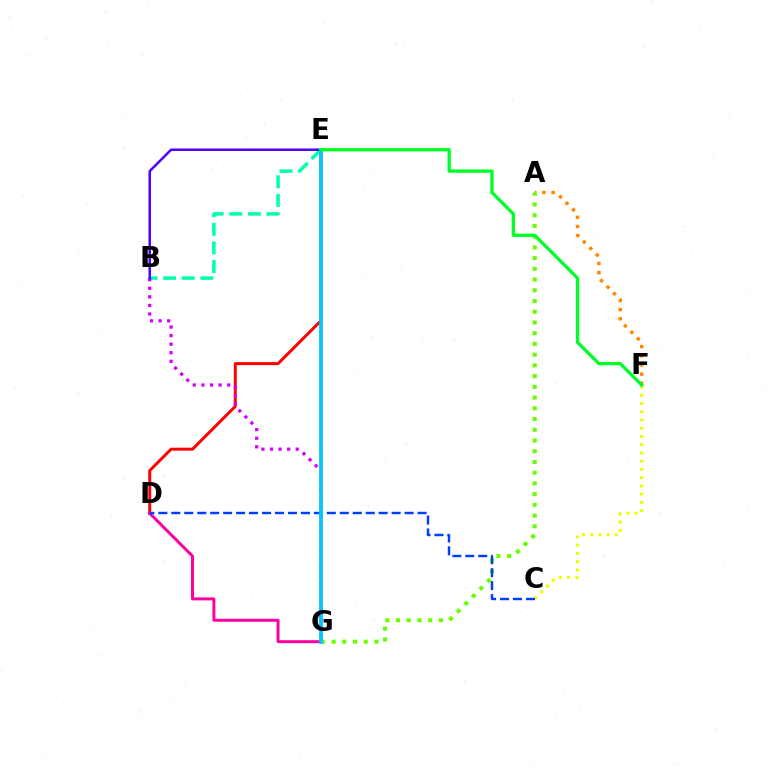{('D', 'E'): [{'color': '#ff0000', 'line_style': 'solid', 'thickness': 2.14}], ('B', 'E'): [{'color': '#00ffaf', 'line_style': 'dashed', 'thickness': 2.53}, {'color': '#4f00ff', 'line_style': 'solid', 'thickness': 1.8}], ('A', 'F'): [{'color': '#ff8800', 'line_style': 'dotted', 'thickness': 2.49}], ('D', 'G'): [{'color': '#ff00a0', 'line_style': 'solid', 'thickness': 2.14}], ('C', 'F'): [{'color': '#eeff00', 'line_style': 'dotted', 'thickness': 2.24}], ('B', 'G'): [{'color': '#d600ff', 'line_style': 'dotted', 'thickness': 2.33}], ('A', 'G'): [{'color': '#66ff00', 'line_style': 'dotted', 'thickness': 2.91}], ('C', 'D'): [{'color': '#003fff', 'line_style': 'dashed', 'thickness': 1.76}], ('E', 'G'): [{'color': '#00c7ff', 'line_style': 'solid', 'thickness': 2.73}], ('E', 'F'): [{'color': '#00ff27', 'line_style': 'solid', 'thickness': 2.37}]}